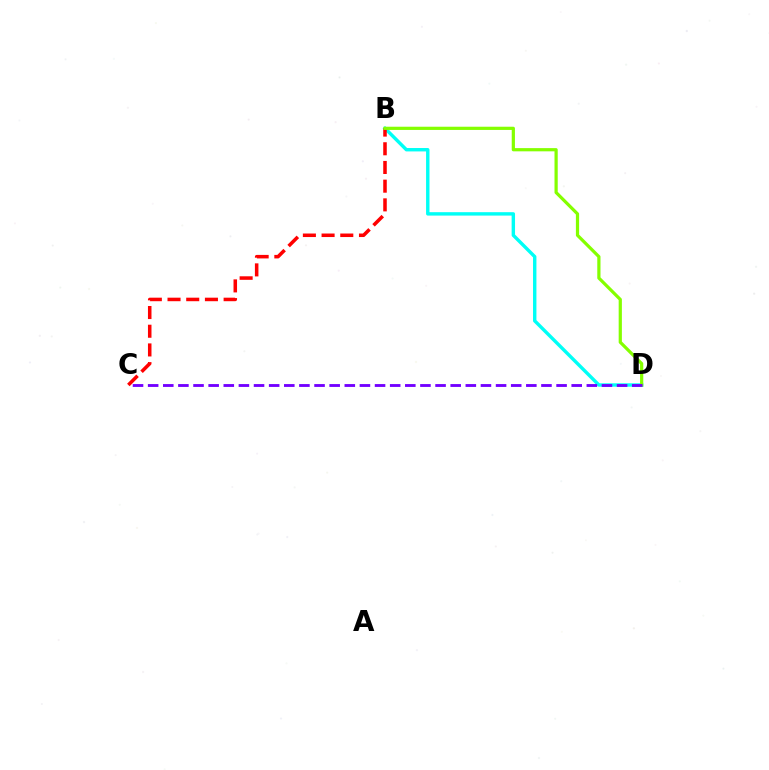{('B', 'D'): [{'color': '#00fff6', 'line_style': 'solid', 'thickness': 2.45}, {'color': '#84ff00', 'line_style': 'solid', 'thickness': 2.31}], ('B', 'C'): [{'color': '#ff0000', 'line_style': 'dashed', 'thickness': 2.54}], ('C', 'D'): [{'color': '#7200ff', 'line_style': 'dashed', 'thickness': 2.06}]}